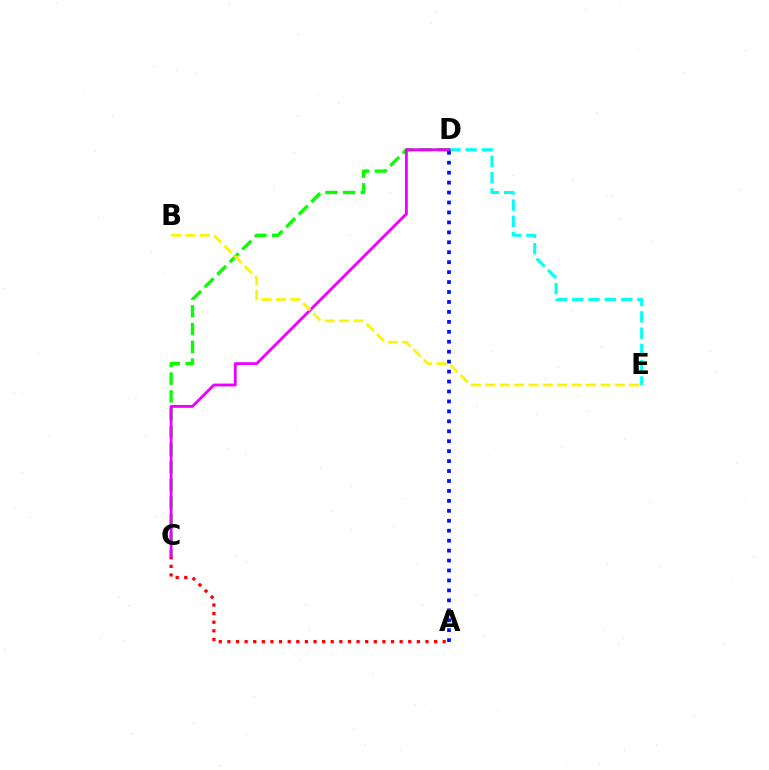{('D', 'E'): [{'color': '#00fff6', 'line_style': 'dashed', 'thickness': 2.21}], ('C', 'D'): [{'color': '#08ff00', 'line_style': 'dashed', 'thickness': 2.41}, {'color': '#ee00ff', 'line_style': 'solid', 'thickness': 2.04}], ('A', 'C'): [{'color': '#ff0000', 'line_style': 'dotted', 'thickness': 2.34}], ('B', 'E'): [{'color': '#fcf500', 'line_style': 'dashed', 'thickness': 1.96}], ('A', 'D'): [{'color': '#0010ff', 'line_style': 'dotted', 'thickness': 2.7}]}